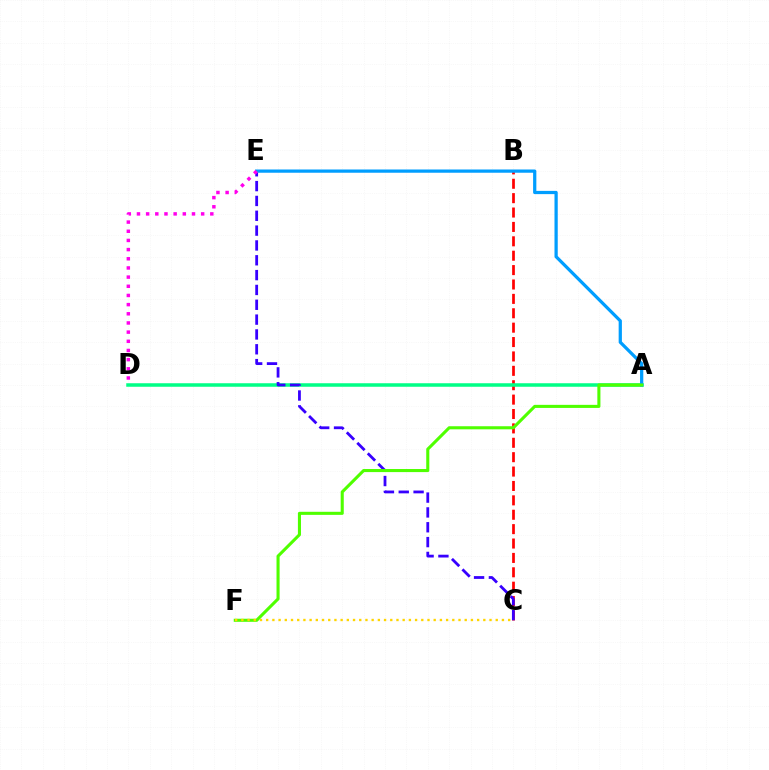{('B', 'C'): [{'color': '#ff0000', 'line_style': 'dashed', 'thickness': 1.95}], ('A', 'D'): [{'color': '#00ff86', 'line_style': 'solid', 'thickness': 2.53}], ('C', 'E'): [{'color': '#3700ff', 'line_style': 'dashed', 'thickness': 2.02}], ('A', 'E'): [{'color': '#009eff', 'line_style': 'solid', 'thickness': 2.34}], ('A', 'F'): [{'color': '#4fff00', 'line_style': 'solid', 'thickness': 2.22}], ('D', 'E'): [{'color': '#ff00ed', 'line_style': 'dotted', 'thickness': 2.49}], ('C', 'F'): [{'color': '#ffd500', 'line_style': 'dotted', 'thickness': 1.69}]}